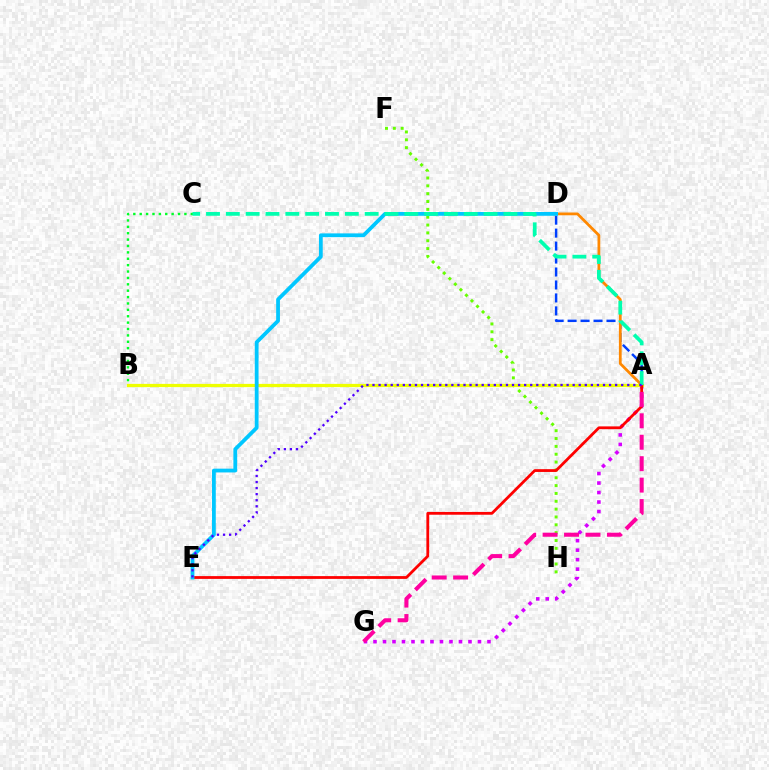{('B', 'C'): [{'color': '#00ff27', 'line_style': 'dotted', 'thickness': 1.74}], ('A', 'D'): [{'color': '#003fff', 'line_style': 'dashed', 'thickness': 1.76}, {'color': '#ff8800', 'line_style': 'solid', 'thickness': 1.99}], ('A', 'G'): [{'color': '#d600ff', 'line_style': 'dotted', 'thickness': 2.58}, {'color': '#ff00a0', 'line_style': 'dashed', 'thickness': 2.91}], ('F', 'H'): [{'color': '#66ff00', 'line_style': 'dotted', 'thickness': 2.13}], ('A', 'B'): [{'color': '#eeff00', 'line_style': 'solid', 'thickness': 2.33}], ('A', 'E'): [{'color': '#ff0000', 'line_style': 'solid', 'thickness': 2.01}, {'color': '#4f00ff', 'line_style': 'dotted', 'thickness': 1.65}], ('D', 'E'): [{'color': '#00c7ff', 'line_style': 'solid', 'thickness': 2.72}], ('A', 'C'): [{'color': '#00ffaf', 'line_style': 'dashed', 'thickness': 2.69}]}